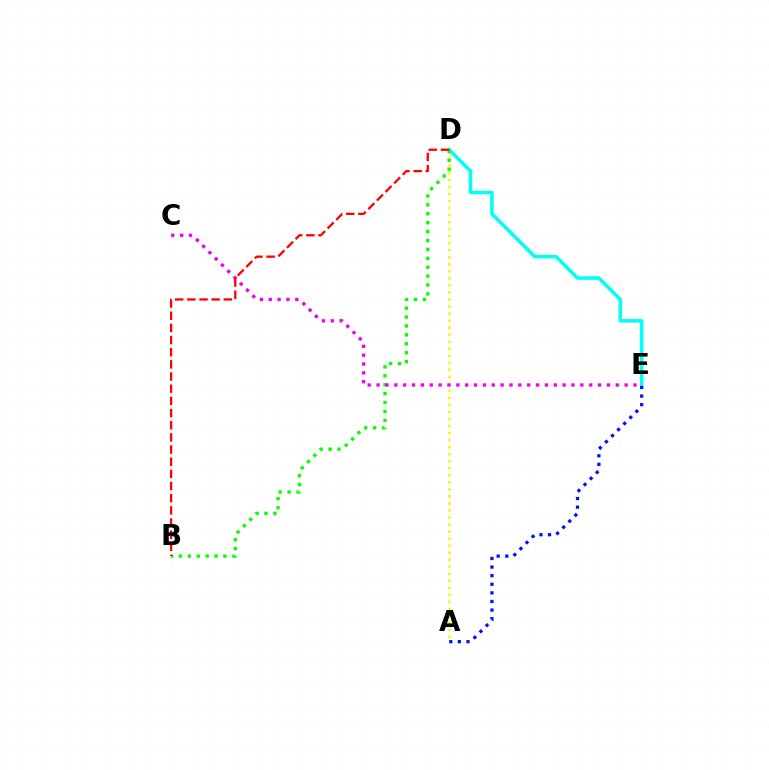{('D', 'E'): [{'color': '#00fff6', 'line_style': 'solid', 'thickness': 2.53}], ('A', 'D'): [{'color': '#fcf500', 'line_style': 'dotted', 'thickness': 1.91}], ('B', 'D'): [{'color': '#08ff00', 'line_style': 'dotted', 'thickness': 2.42}, {'color': '#ff0000', 'line_style': 'dashed', 'thickness': 1.65}], ('C', 'E'): [{'color': '#ee00ff', 'line_style': 'dotted', 'thickness': 2.41}], ('A', 'E'): [{'color': '#0010ff', 'line_style': 'dotted', 'thickness': 2.34}]}